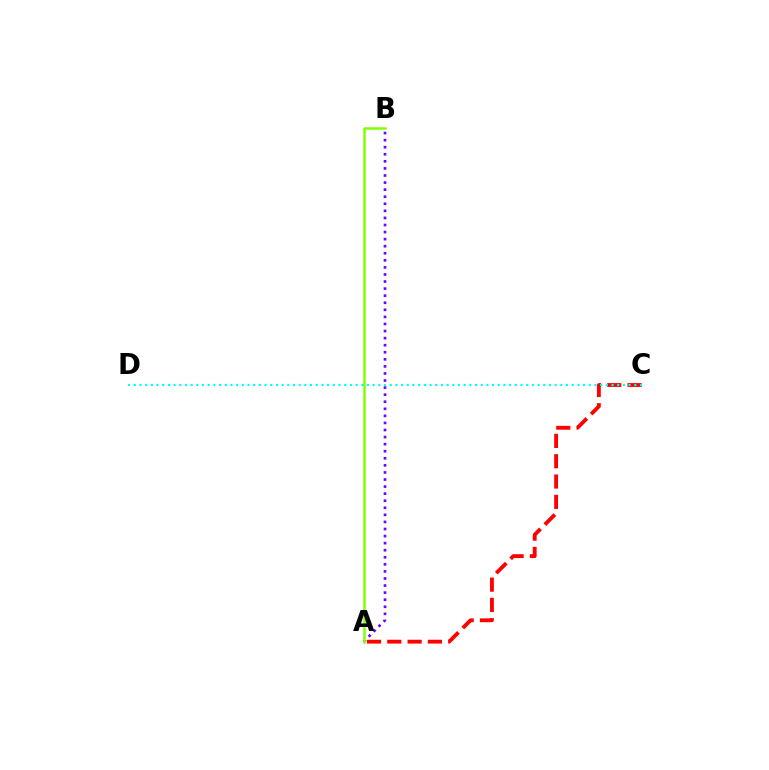{('A', 'C'): [{'color': '#ff0000', 'line_style': 'dashed', 'thickness': 2.76}], ('A', 'B'): [{'color': '#7200ff', 'line_style': 'dotted', 'thickness': 1.92}, {'color': '#84ff00', 'line_style': 'solid', 'thickness': 1.81}], ('C', 'D'): [{'color': '#00fff6', 'line_style': 'dotted', 'thickness': 1.55}]}